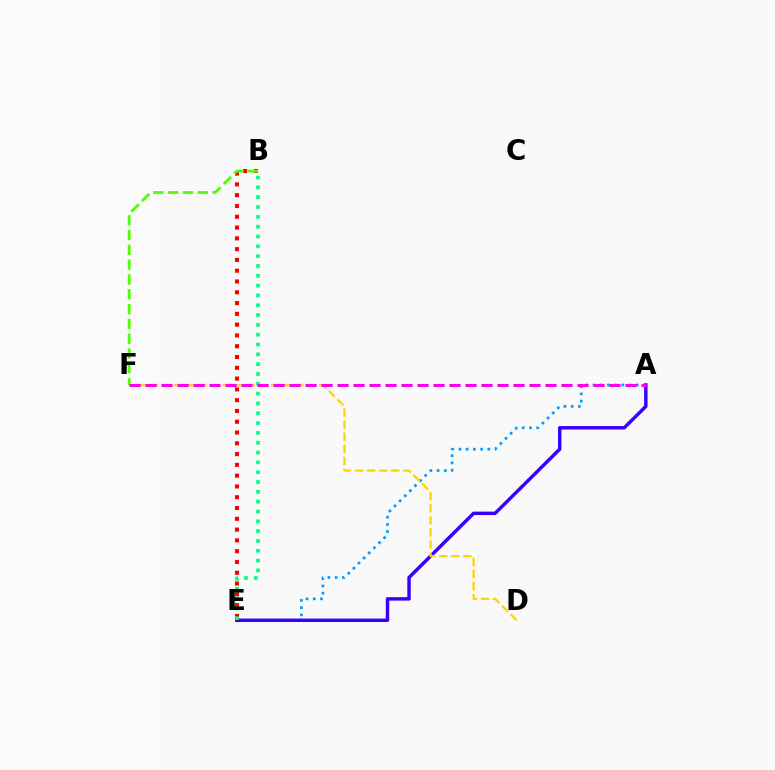{('A', 'E'): [{'color': '#009eff', 'line_style': 'dotted', 'thickness': 1.96}, {'color': '#3700ff', 'line_style': 'solid', 'thickness': 2.48}], ('B', 'E'): [{'color': '#ff0000', 'line_style': 'dotted', 'thickness': 2.93}, {'color': '#00ff86', 'line_style': 'dotted', 'thickness': 2.67}], ('B', 'F'): [{'color': '#4fff00', 'line_style': 'dashed', 'thickness': 2.01}], ('D', 'F'): [{'color': '#ffd500', 'line_style': 'dashed', 'thickness': 1.64}], ('A', 'F'): [{'color': '#ff00ed', 'line_style': 'dashed', 'thickness': 2.17}]}